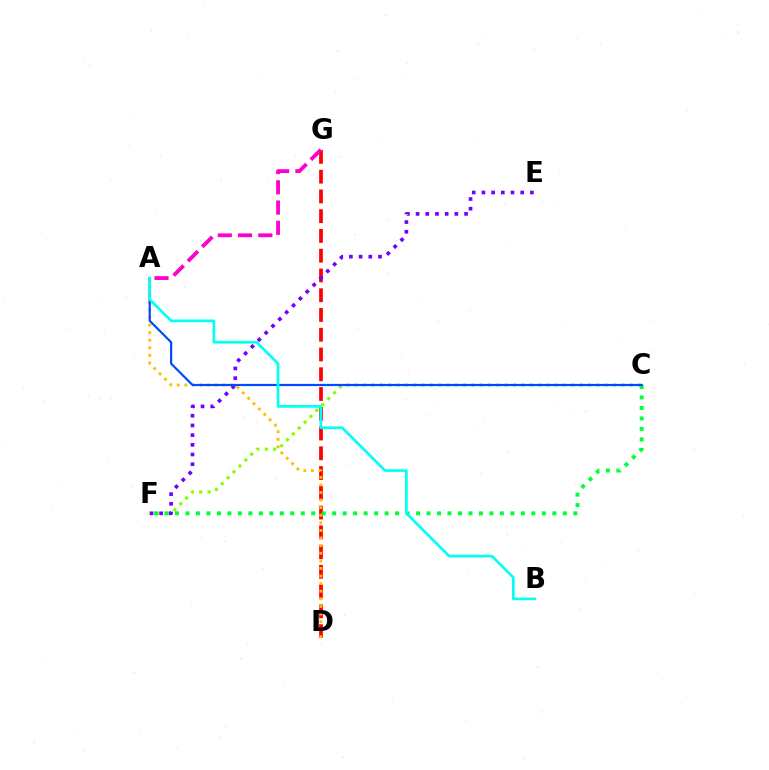{('C', 'F'): [{'color': '#84ff00', 'line_style': 'dotted', 'thickness': 2.26}, {'color': '#00ff39', 'line_style': 'dotted', 'thickness': 2.85}], ('D', 'G'): [{'color': '#ff0000', 'line_style': 'dashed', 'thickness': 2.68}], ('A', 'G'): [{'color': '#ff00cf', 'line_style': 'dashed', 'thickness': 2.75}], ('A', 'D'): [{'color': '#ffbd00', 'line_style': 'dotted', 'thickness': 2.06}], ('E', 'F'): [{'color': '#7200ff', 'line_style': 'dotted', 'thickness': 2.63}], ('A', 'C'): [{'color': '#004bff', 'line_style': 'solid', 'thickness': 1.58}], ('A', 'B'): [{'color': '#00fff6', 'line_style': 'solid', 'thickness': 1.92}]}